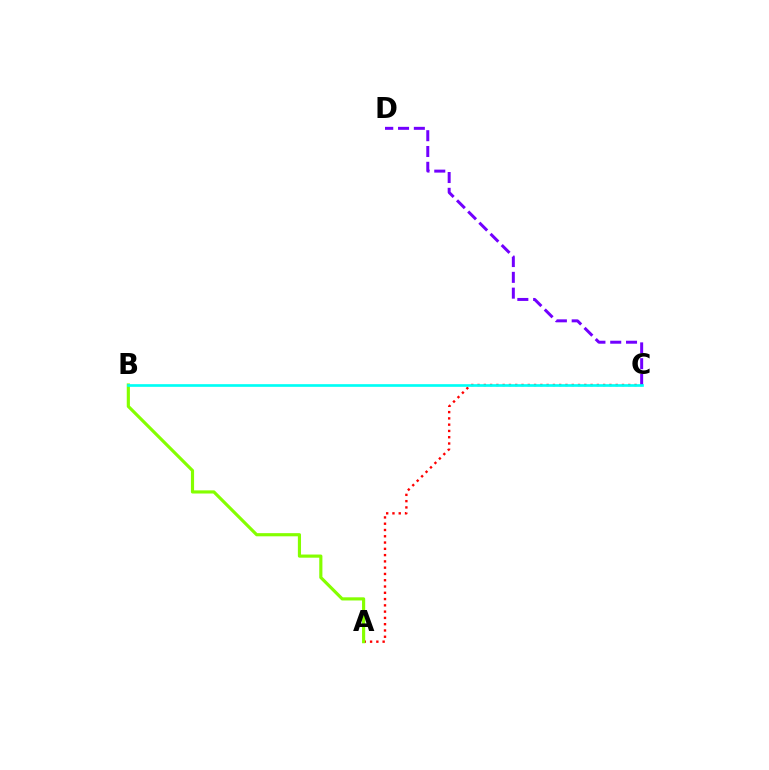{('A', 'C'): [{'color': '#ff0000', 'line_style': 'dotted', 'thickness': 1.71}], ('C', 'D'): [{'color': '#7200ff', 'line_style': 'dashed', 'thickness': 2.15}], ('A', 'B'): [{'color': '#84ff00', 'line_style': 'solid', 'thickness': 2.27}], ('B', 'C'): [{'color': '#00fff6', 'line_style': 'solid', 'thickness': 1.92}]}